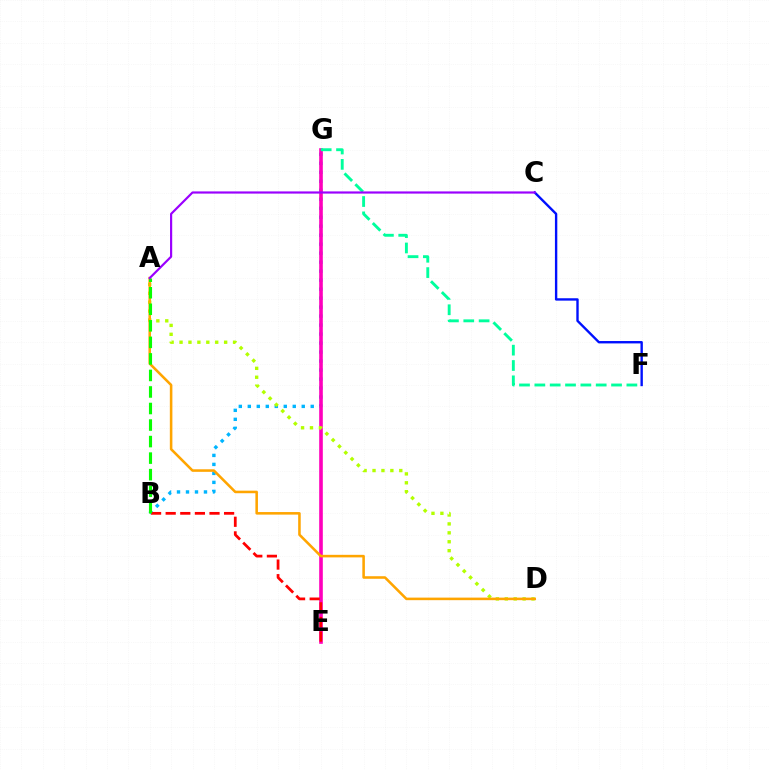{('B', 'G'): [{'color': '#00b5ff', 'line_style': 'dotted', 'thickness': 2.44}], ('E', 'G'): [{'color': '#ff00bd', 'line_style': 'solid', 'thickness': 2.61}], ('B', 'E'): [{'color': '#ff0000', 'line_style': 'dashed', 'thickness': 1.98}], ('F', 'G'): [{'color': '#00ff9d', 'line_style': 'dashed', 'thickness': 2.08}], ('A', 'D'): [{'color': '#b3ff00', 'line_style': 'dotted', 'thickness': 2.42}, {'color': '#ffa500', 'line_style': 'solid', 'thickness': 1.84}], ('C', 'F'): [{'color': '#0010ff', 'line_style': 'solid', 'thickness': 1.71}], ('A', 'B'): [{'color': '#08ff00', 'line_style': 'dashed', 'thickness': 2.25}], ('A', 'C'): [{'color': '#9b00ff', 'line_style': 'solid', 'thickness': 1.57}]}